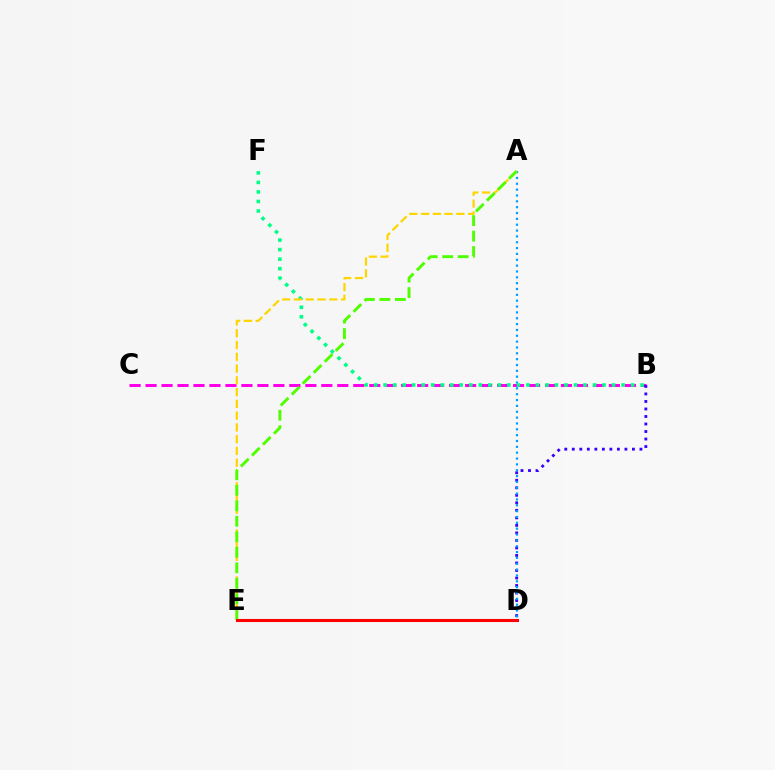{('B', 'C'): [{'color': '#ff00ed', 'line_style': 'dashed', 'thickness': 2.17}], ('B', 'D'): [{'color': '#3700ff', 'line_style': 'dotted', 'thickness': 2.04}], ('A', 'D'): [{'color': '#009eff', 'line_style': 'dotted', 'thickness': 1.59}], ('B', 'F'): [{'color': '#00ff86', 'line_style': 'dotted', 'thickness': 2.59}], ('A', 'E'): [{'color': '#ffd500', 'line_style': 'dashed', 'thickness': 1.6}, {'color': '#4fff00', 'line_style': 'dashed', 'thickness': 2.11}], ('D', 'E'): [{'color': '#ff0000', 'line_style': 'solid', 'thickness': 2.21}]}